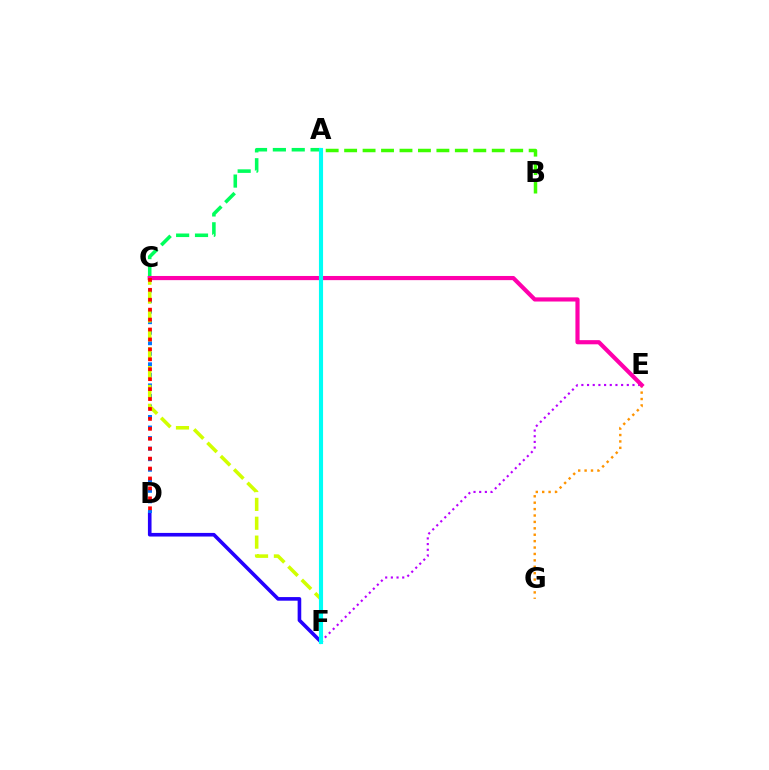{('E', 'G'): [{'color': '#ff9400', 'line_style': 'dotted', 'thickness': 1.74}], ('E', 'F'): [{'color': '#b900ff', 'line_style': 'dotted', 'thickness': 1.54}], ('A', 'B'): [{'color': '#3dff00', 'line_style': 'dashed', 'thickness': 2.51}], ('D', 'F'): [{'color': '#2500ff', 'line_style': 'solid', 'thickness': 2.6}], ('C', 'D'): [{'color': '#0074ff', 'line_style': 'dotted', 'thickness': 2.86}, {'color': '#ff0000', 'line_style': 'dotted', 'thickness': 2.7}], ('C', 'F'): [{'color': '#d1ff00', 'line_style': 'dashed', 'thickness': 2.56}], ('A', 'C'): [{'color': '#00ff5c', 'line_style': 'dashed', 'thickness': 2.56}], ('C', 'E'): [{'color': '#ff00ac', 'line_style': 'solid', 'thickness': 2.99}], ('A', 'F'): [{'color': '#00fff6', 'line_style': 'solid', 'thickness': 2.96}]}